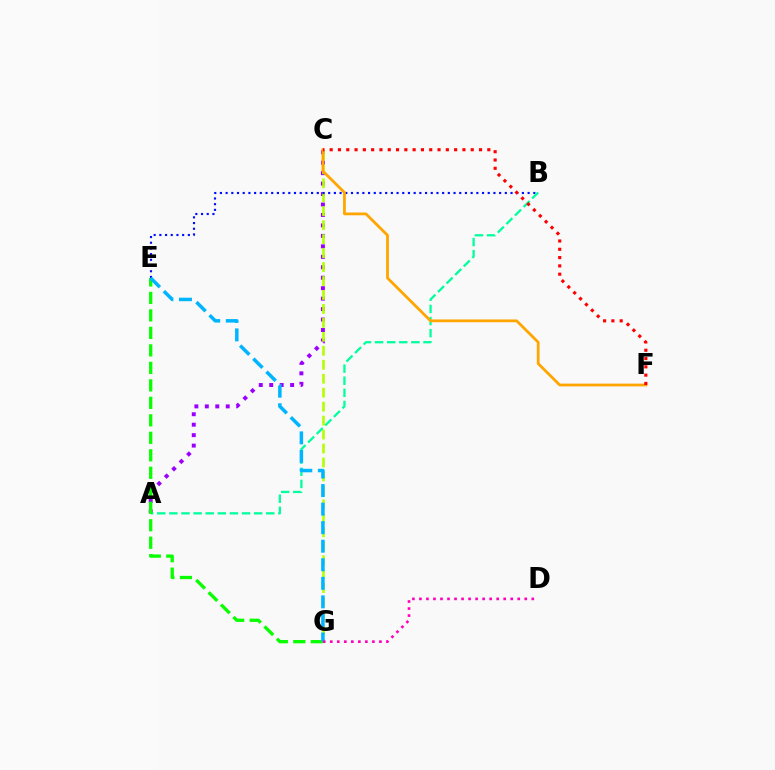{('A', 'C'): [{'color': '#9b00ff', 'line_style': 'dotted', 'thickness': 2.84}], ('C', 'G'): [{'color': '#b3ff00', 'line_style': 'dashed', 'thickness': 1.9}], ('B', 'E'): [{'color': '#0010ff', 'line_style': 'dotted', 'thickness': 1.55}], ('A', 'B'): [{'color': '#00ff9d', 'line_style': 'dashed', 'thickness': 1.65}], ('E', 'G'): [{'color': '#08ff00', 'line_style': 'dashed', 'thickness': 2.38}, {'color': '#00b5ff', 'line_style': 'dashed', 'thickness': 2.52}], ('C', 'F'): [{'color': '#ffa500', 'line_style': 'solid', 'thickness': 1.99}, {'color': '#ff0000', 'line_style': 'dotted', 'thickness': 2.25}], ('D', 'G'): [{'color': '#ff00bd', 'line_style': 'dotted', 'thickness': 1.91}]}